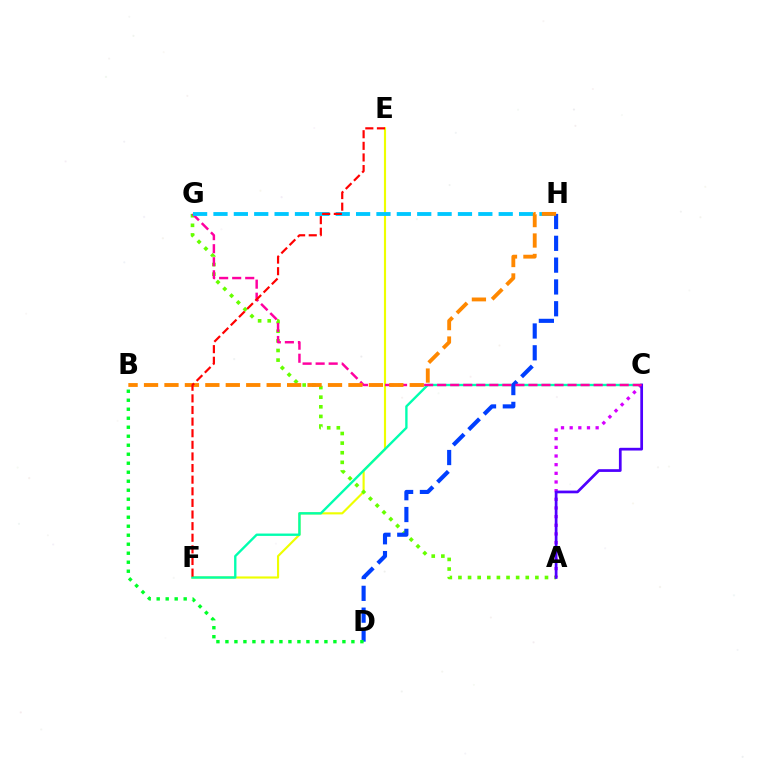{('A', 'C'): [{'color': '#d600ff', 'line_style': 'dotted', 'thickness': 2.35}, {'color': '#4f00ff', 'line_style': 'solid', 'thickness': 1.96}], ('E', 'F'): [{'color': '#eeff00', 'line_style': 'solid', 'thickness': 1.54}, {'color': '#ff0000', 'line_style': 'dashed', 'thickness': 1.58}], ('A', 'G'): [{'color': '#66ff00', 'line_style': 'dotted', 'thickness': 2.61}], ('C', 'F'): [{'color': '#00ffaf', 'line_style': 'solid', 'thickness': 1.7}], ('D', 'H'): [{'color': '#003fff', 'line_style': 'dashed', 'thickness': 2.96}], ('C', 'G'): [{'color': '#ff00a0', 'line_style': 'dashed', 'thickness': 1.77}], ('G', 'H'): [{'color': '#00c7ff', 'line_style': 'dashed', 'thickness': 2.77}], ('B', 'D'): [{'color': '#00ff27', 'line_style': 'dotted', 'thickness': 2.44}], ('B', 'H'): [{'color': '#ff8800', 'line_style': 'dashed', 'thickness': 2.78}]}